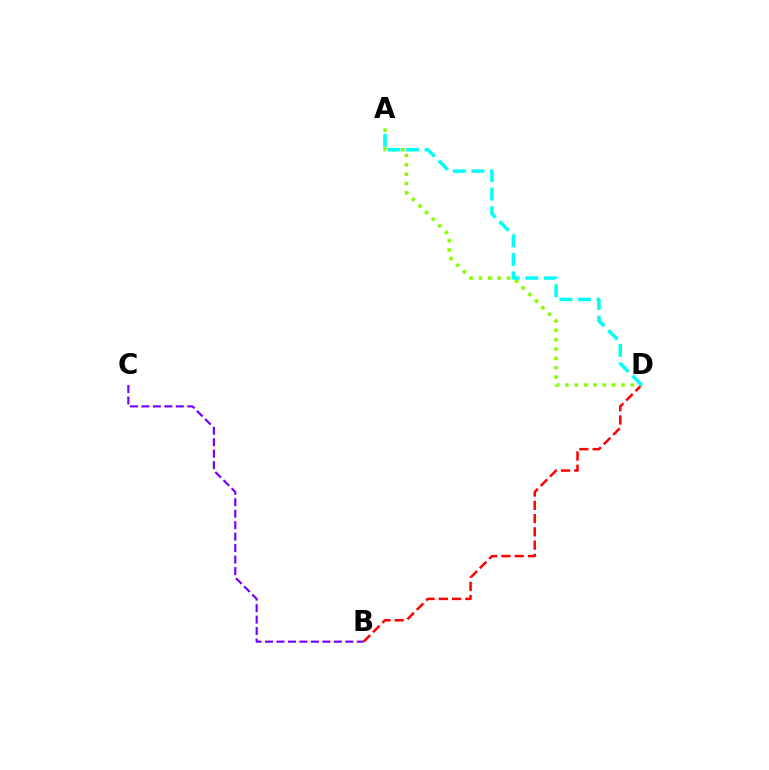{('B', 'C'): [{'color': '#7200ff', 'line_style': 'dashed', 'thickness': 1.56}], ('B', 'D'): [{'color': '#ff0000', 'line_style': 'dashed', 'thickness': 1.8}], ('A', 'D'): [{'color': '#84ff00', 'line_style': 'dotted', 'thickness': 2.54}, {'color': '#00fff6', 'line_style': 'dashed', 'thickness': 2.52}]}